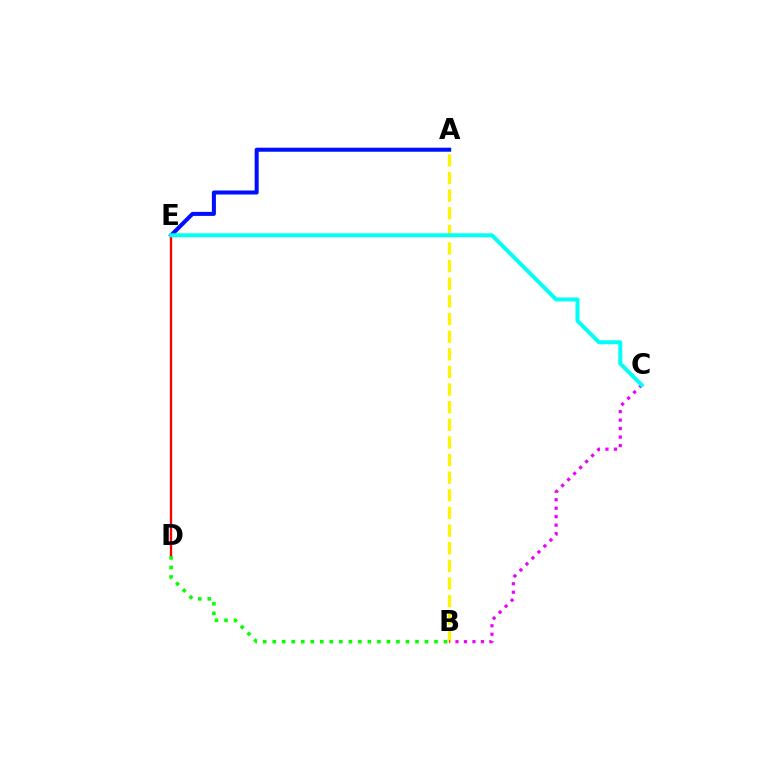{('A', 'B'): [{'color': '#fcf500', 'line_style': 'dashed', 'thickness': 2.39}], ('A', 'E'): [{'color': '#0010ff', 'line_style': 'solid', 'thickness': 2.9}], ('B', 'C'): [{'color': '#ee00ff', 'line_style': 'dotted', 'thickness': 2.3}], ('D', 'E'): [{'color': '#ff0000', 'line_style': 'solid', 'thickness': 1.68}], ('C', 'E'): [{'color': '#00fff6', 'line_style': 'solid', 'thickness': 2.87}], ('B', 'D'): [{'color': '#08ff00', 'line_style': 'dotted', 'thickness': 2.59}]}